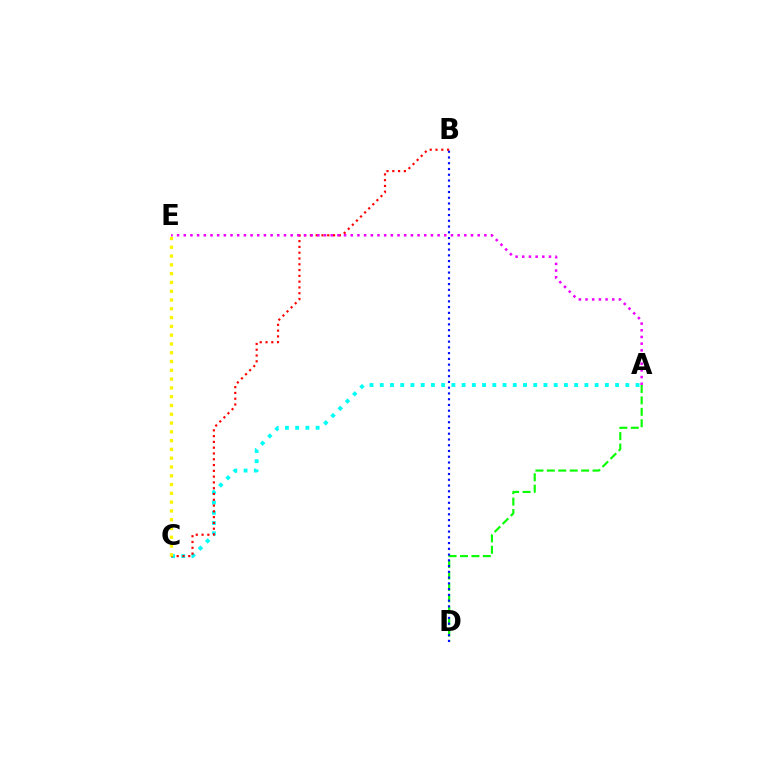{('A', 'C'): [{'color': '#00fff6', 'line_style': 'dotted', 'thickness': 2.78}], ('A', 'D'): [{'color': '#08ff00', 'line_style': 'dashed', 'thickness': 1.55}], ('B', 'D'): [{'color': '#0010ff', 'line_style': 'dotted', 'thickness': 1.56}], ('B', 'C'): [{'color': '#ff0000', 'line_style': 'dotted', 'thickness': 1.57}], ('C', 'E'): [{'color': '#fcf500', 'line_style': 'dotted', 'thickness': 2.39}], ('A', 'E'): [{'color': '#ee00ff', 'line_style': 'dotted', 'thickness': 1.81}]}